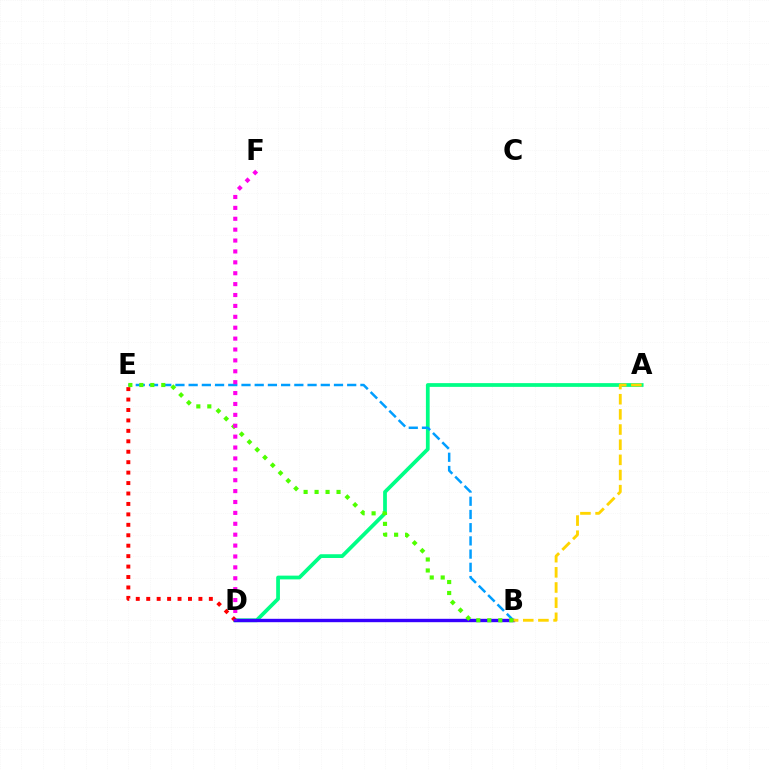{('A', 'D'): [{'color': '#00ff86', 'line_style': 'solid', 'thickness': 2.7}], ('B', 'E'): [{'color': '#009eff', 'line_style': 'dashed', 'thickness': 1.79}, {'color': '#4fff00', 'line_style': 'dotted', 'thickness': 2.98}], ('D', 'E'): [{'color': '#ff0000', 'line_style': 'dotted', 'thickness': 2.84}], ('B', 'D'): [{'color': '#3700ff', 'line_style': 'solid', 'thickness': 2.44}], ('A', 'B'): [{'color': '#ffd500', 'line_style': 'dashed', 'thickness': 2.06}], ('D', 'F'): [{'color': '#ff00ed', 'line_style': 'dotted', 'thickness': 2.96}]}